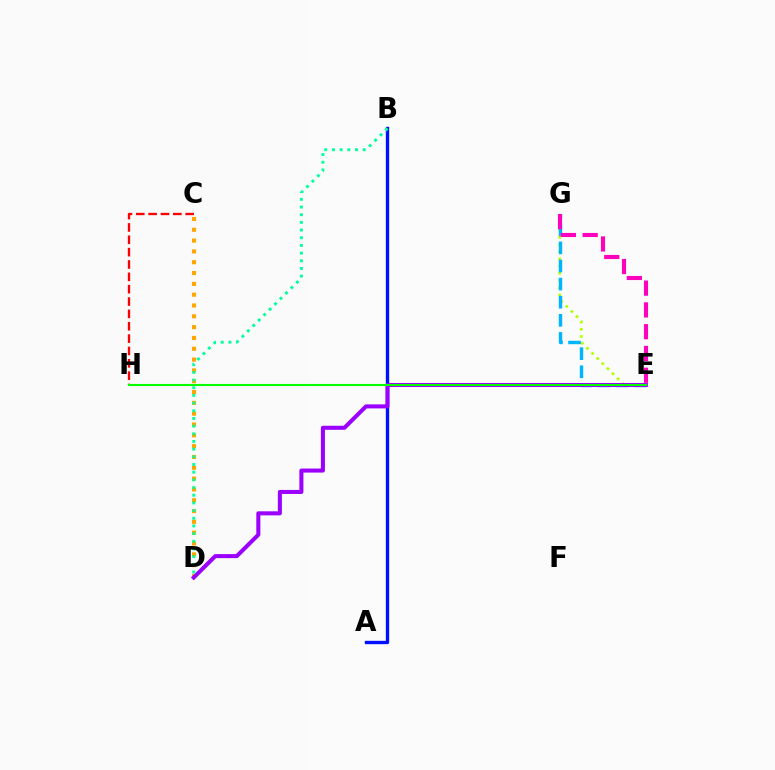{('A', 'B'): [{'color': '#0010ff', 'line_style': 'solid', 'thickness': 2.42}], ('C', 'H'): [{'color': '#ff0000', 'line_style': 'dashed', 'thickness': 1.68}], ('E', 'G'): [{'color': '#b3ff00', 'line_style': 'dotted', 'thickness': 1.96}, {'color': '#00b5ff', 'line_style': 'dashed', 'thickness': 2.46}, {'color': '#ff00bd', 'line_style': 'dashed', 'thickness': 2.96}], ('C', 'D'): [{'color': '#ffa500', 'line_style': 'dotted', 'thickness': 2.94}], ('D', 'E'): [{'color': '#9b00ff', 'line_style': 'solid', 'thickness': 2.91}], ('B', 'D'): [{'color': '#00ff9d', 'line_style': 'dotted', 'thickness': 2.09}], ('E', 'H'): [{'color': '#08ff00', 'line_style': 'solid', 'thickness': 1.51}]}